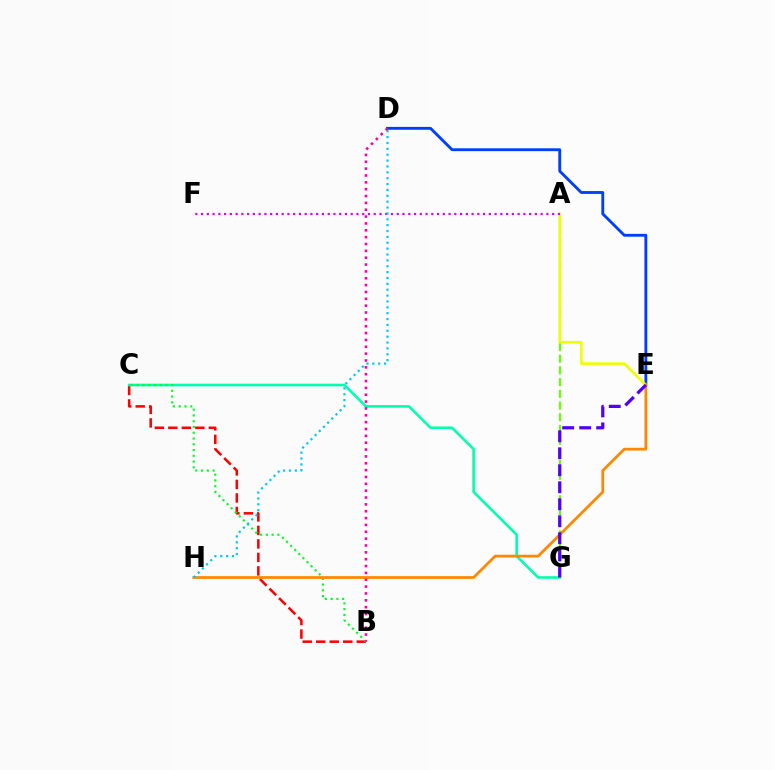{('B', 'C'): [{'color': '#ff0000', 'line_style': 'dashed', 'thickness': 1.83}, {'color': '#00ff27', 'line_style': 'dotted', 'thickness': 1.57}], ('C', 'G'): [{'color': '#00ffaf', 'line_style': 'solid', 'thickness': 1.87}], ('A', 'G'): [{'color': '#66ff00', 'line_style': 'dashed', 'thickness': 1.59}], ('D', 'E'): [{'color': '#003fff', 'line_style': 'solid', 'thickness': 2.06}], ('A', 'E'): [{'color': '#eeff00', 'line_style': 'solid', 'thickness': 1.9}], ('E', 'H'): [{'color': '#ff8800', 'line_style': 'solid', 'thickness': 1.98}], ('A', 'F'): [{'color': '#d600ff', 'line_style': 'dotted', 'thickness': 1.56}], ('D', 'H'): [{'color': '#00c7ff', 'line_style': 'dotted', 'thickness': 1.59}], ('B', 'D'): [{'color': '#ff00a0', 'line_style': 'dotted', 'thickness': 1.86}], ('E', 'G'): [{'color': '#4f00ff', 'line_style': 'dashed', 'thickness': 2.31}]}